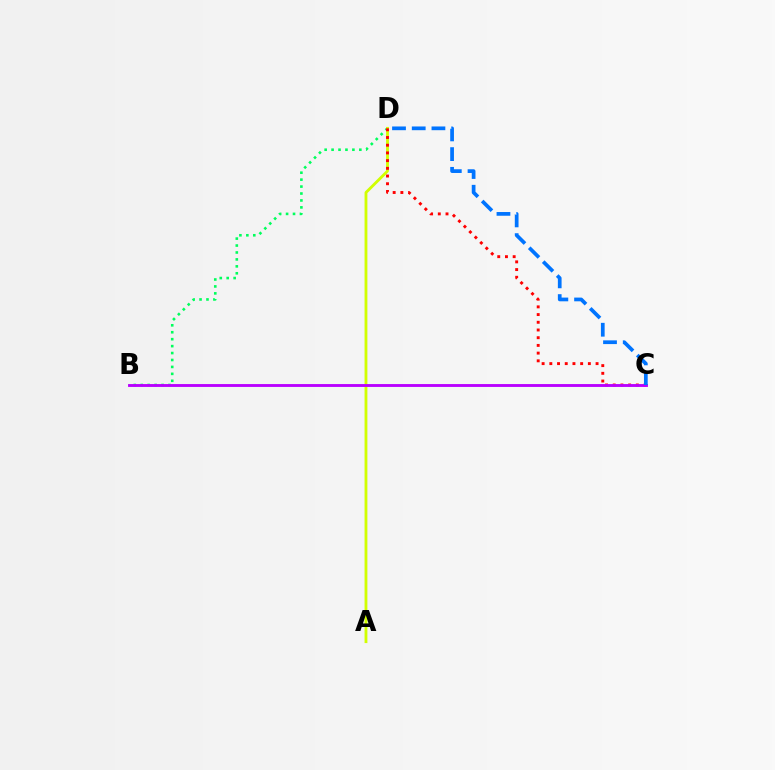{('B', 'D'): [{'color': '#00ff5c', 'line_style': 'dotted', 'thickness': 1.88}], ('A', 'D'): [{'color': '#d1ff00', 'line_style': 'solid', 'thickness': 2.03}], ('C', 'D'): [{'color': '#ff0000', 'line_style': 'dotted', 'thickness': 2.09}, {'color': '#0074ff', 'line_style': 'dashed', 'thickness': 2.68}], ('B', 'C'): [{'color': '#b900ff', 'line_style': 'solid', 'thickness': 2.07}]}